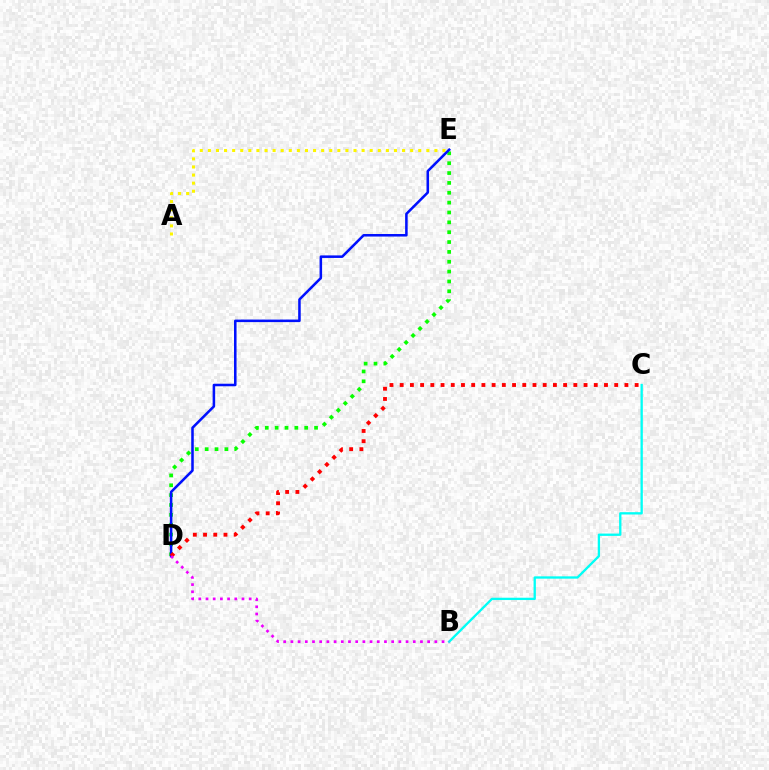{('A', 'E'): [{'color': '#fcf500', 'line_style': 'dotted', 'thickness': 2.2}], ('B', 'C'): [{'color': '#00fff6', 'line_style': 'solid', 'thickness': 1.67}], ('D', 'E'): [{'color': '#08ff00', 'line_style': 'dotted', 'thickness': 2.68}, {'color': '#0010ff', 'line_style': 'solid', 'thickness': 1.83}], ('C', 'D'): [{'color': '#ff0000', 'line_style': 'dotted', 'thickness': 2.78}], ('B', 'D'): [{'color': '#ee00ff', 'line_style': 'dotted', 'thickness': 1.96}]}